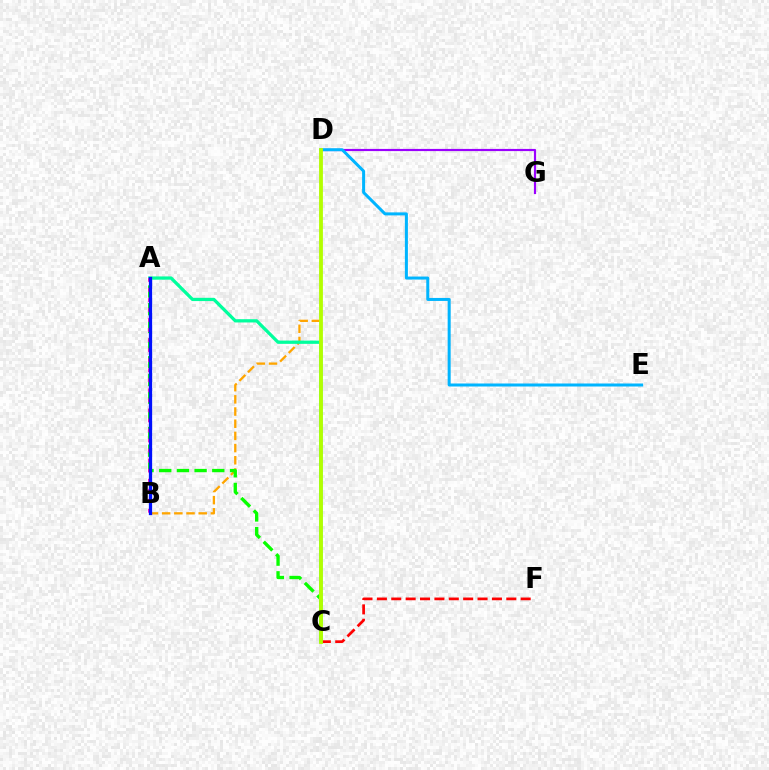{('D', 'G'): [{'color': '#9b00ff', 'line_style': 'solid', 'thickness': 1.57}], ('B', 'D'): [{'color': '#ffa500', 'line_style': 'dashed', 'thickness': 1.66}], ('A', 'C'): [{'color': '#08ff00', 'line_style': 'dashed', 'thickness': 2.4}, {'color': '#00ff9d', 'line_style': 'solid', 'thickness': 2.35}], ('C', 'F'): [{'color': '#ff0000', 'line_style': 'dashed', 'thickness': 1.95}], ('A', 'B'): [{'color': '#ff00bd', 'line_style': 'dotted', 'thickness': 2.73}, {'color': '#0010ff', 'line_style': 'solid', 'thickness': 2.35}], ('D', 'E'): [{'color': '#00b5ff', 'line_style': 'solid', 'thickness': 2.17}], ('C', 'D'): [{'color': '#b3ff00', 'line_style': 'solid', 'thickness': 2.74}]}